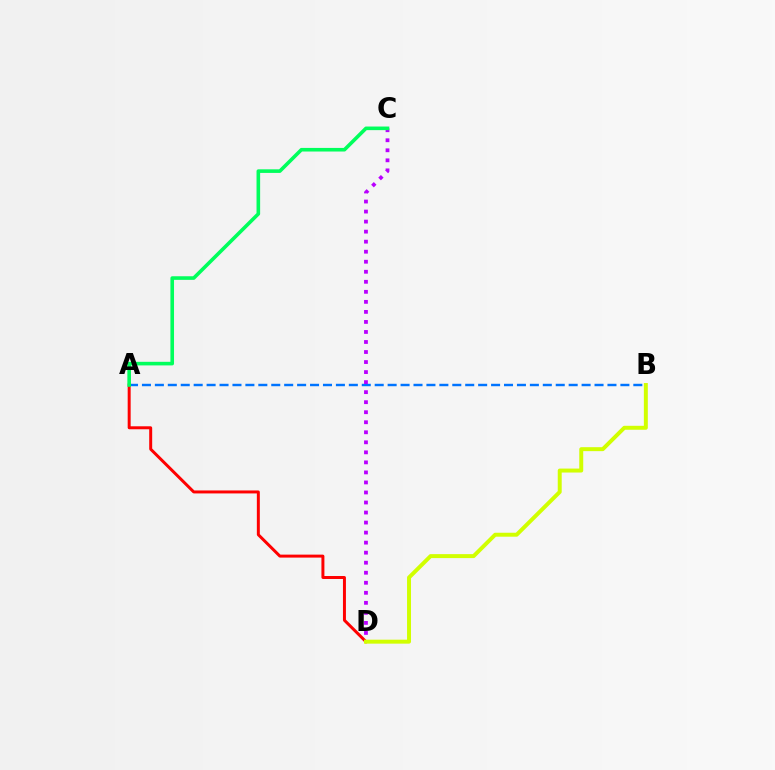{('A', 'B'): [{'color': '#0074ff', 'line_style': 'dashed', 'thickness': 1.76}], ('C', 'D'): [{'color': '#b900ff', 'line_style': 'dotted', 'thickness': 2.73}], ('A', 'D'): [{'color': '#ff0000', 'line_style': 'solid', 'thickness': 2.14}], ('A', 'C'): [{'color': '#00ff5c', 'line_style': 'solid', 'thickness': 2.59}], ('B', 'D'): [{'color': '#d1ff00', 'line_style': 'solid', 'thickness': 2.85}]}